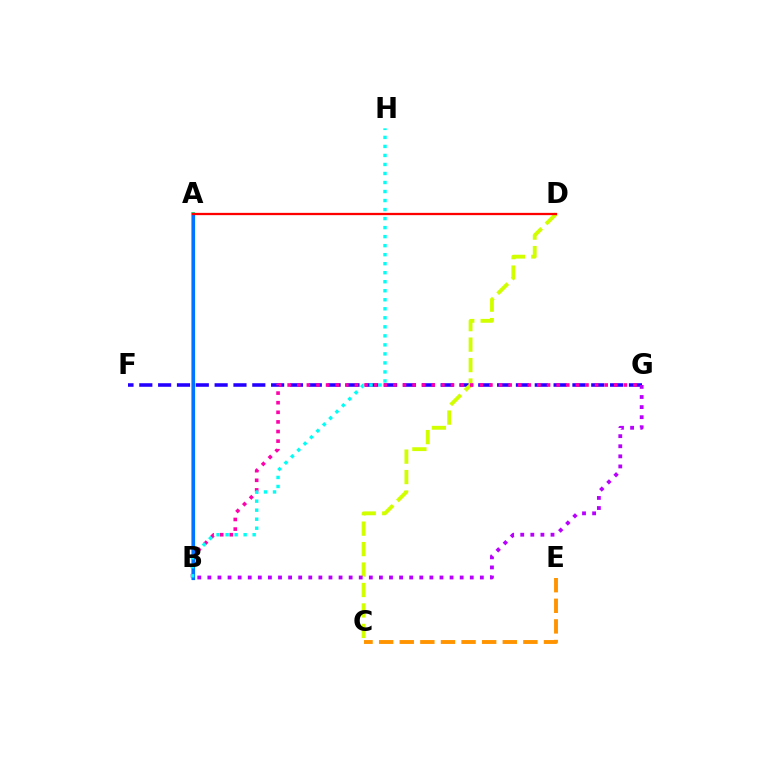{('A', 'B'): [{'color': '#3dff00', 'line_style': 'dashed', 'thickness': 2.0}, {'color': '#00ff5c', 'line_style': 'solid', 'thickness': 2.7}, {'color': '#0074ff', 'line_style': 'solid', 'thickness': 2.31}], ('F', 'G'): [{'color': '#2500ff', 'line_style': 'dashed', 'thickness': 2.56}], ('C', 'D'): [{'color': '#d1ff00', 'line_style': 'dashed', 'thickness': 2.78}], ('B', 'G'): [{'color': '#ff00ac', 'line_style': 'dotted', 'thickness': 2.61}, {'color': '#b900ff', 'line_style': 'dotted', 'thickness': 2.74}], ('B', 'H'): [{'color': '#00fff6', 'line_style': 'dotted', 'thickness': 2.45}], ('C', 'E'): [{'color': '#ff9400', 'line_style': 'dashed', 'thickness': 2.8}], ('A', 'D'): [{'color': '#ff0000', 'line_style': 'solid', 'thickness': 1.64}]}